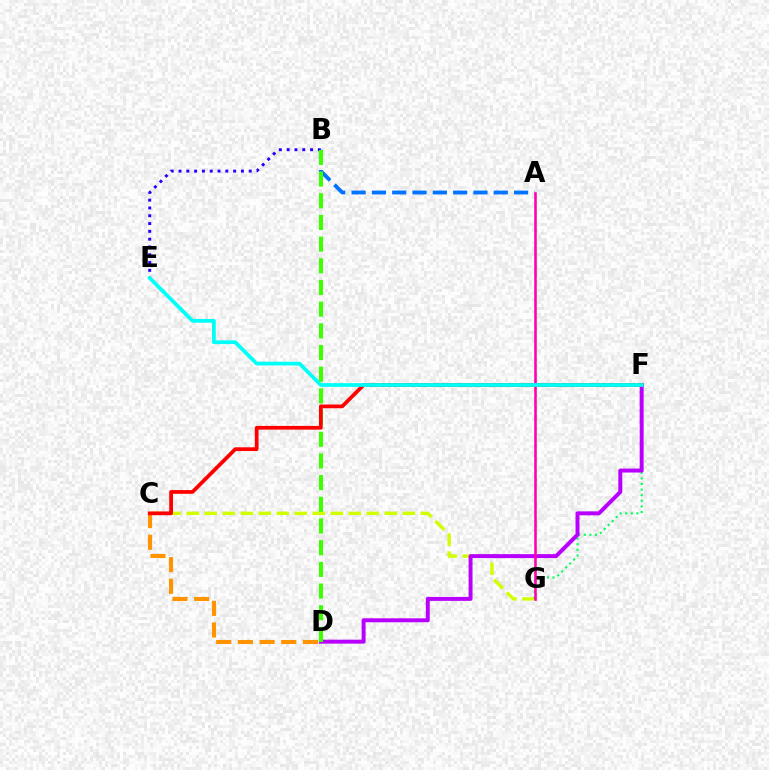{('C', 'G'): [{'color': '#d1ff00', 'line_style': 'dashed', 'thickness': 2.45}], ('C', 'D'): [{'color': '#ff9400', 'line_style': 'dashed', 'thickness': 2.95}], ('F', 'G'): [{'color': '#00ff5c', 'line_style': 'dotted', 'thickness': 1.52}], ('D', 'F'): [{'color': '#b900ff', 'line_style': 'solid', 'thickness': 2.85}], ('A', 'B'): [{'color': '#0074ff', 'line_style': 'dashed', 'thickness': 2.76}], ('B', 'E'): [{'color': '#2500ff', 'line_style': 'dotted', 'thickness': 2.12}], ('B', 'D'): [{'color': '#3dff00', 'line_style': 'dashed', 'thickness': 2.95}], ('C', 'F'): [{'color': '#ff0000', 'line_style': 'solid', 'thickness': 2.7}], ('A', 'G'): [{'color': '#ff00ac', 'line_style': 'solid', 'thickness': 1.85}], ('E', 'F'): [{'color': '#00fff6', 'line_style': 'solid', 'thickness': 2.7}]}